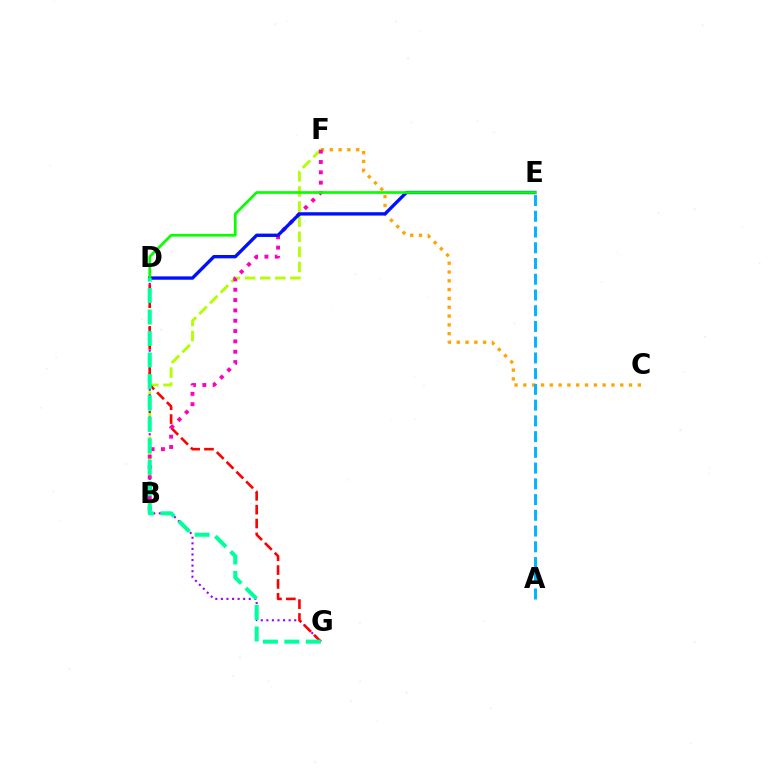{('B', 'F'): [{'color': '#b3ff00', 'line_style': 'dashed', 'thickness': 2.05}, {'color': '#ff00bd', 'line_style': 'dotted', 'thickness': 2.81}], ('C', 'F'): [{'color': '#ffa500', 'line_style': 'dotted', 'thickness': 2.39}], ('D', 'G'): [{'color': '#9b00ff', 'line_style': 'dotted', 'thickness': 1.51}, {'color': '#ff0000', 'line_style': 'dashed', 'thickness': 1.88}, {'color': '#00ff9d', 'line_style': 'dashed', 'thickness': 2.92}], ('D', 'E'): [{'color': '#0010ff', 'line_style': 'solid', 'thickness': 2.41}, {'color': '#08ff00', 'line_style': 'solid', 'thickness': 1.95}], ('A', 'E'): [{'color': '#00b5ff', 'line_style': 'dashed', 'thickness': 2.14}]}